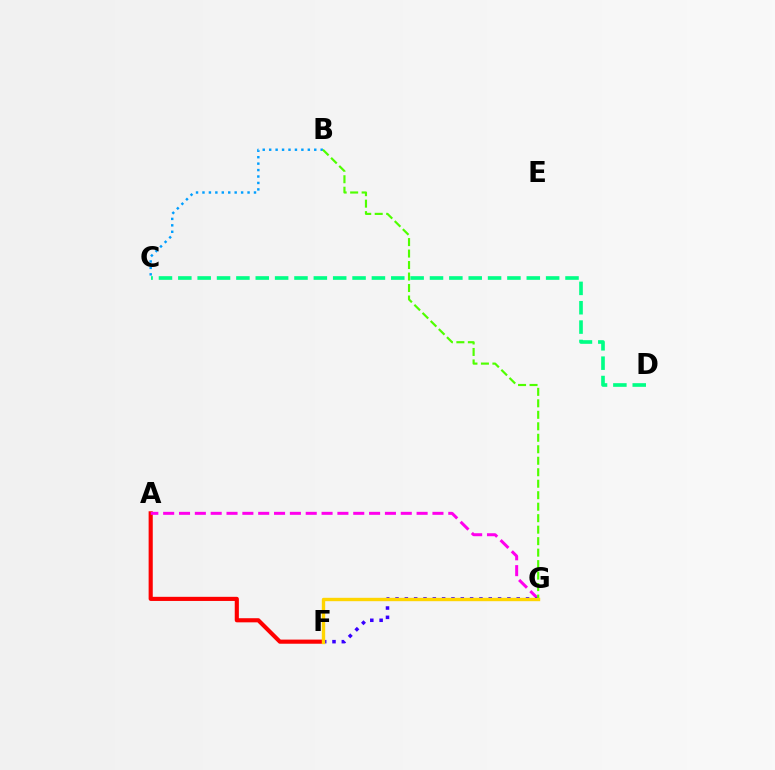{('A', 'F'): [{'color': '#ff0000', 'line_style': 'solid', 'thickness': 2.97}], ('A', 'G'): [{'color': '#ff00ed', 'line_style': 'dashed', 'thickness': 2.15}], ('F', 'G'): [{'color': '#3700ff', 'line_style': 'dotted', 'thickness': 2.53}, {'color': '#ffd500', 'line_style': 'solid', 'thickness': 2.44}], ('B', 'C'): [{'color': '#009eff', 'line_style': 'dotted', 'thickness': 1.75}], ('B', 'G'): [{'color': '#4fff00', 'line_style': 'dashed', 'thickness': 1.56}], ('C', 'D'): [{'color': '#00ff86', 'line_style': 'dashed', 'thickness': 2.63}]}